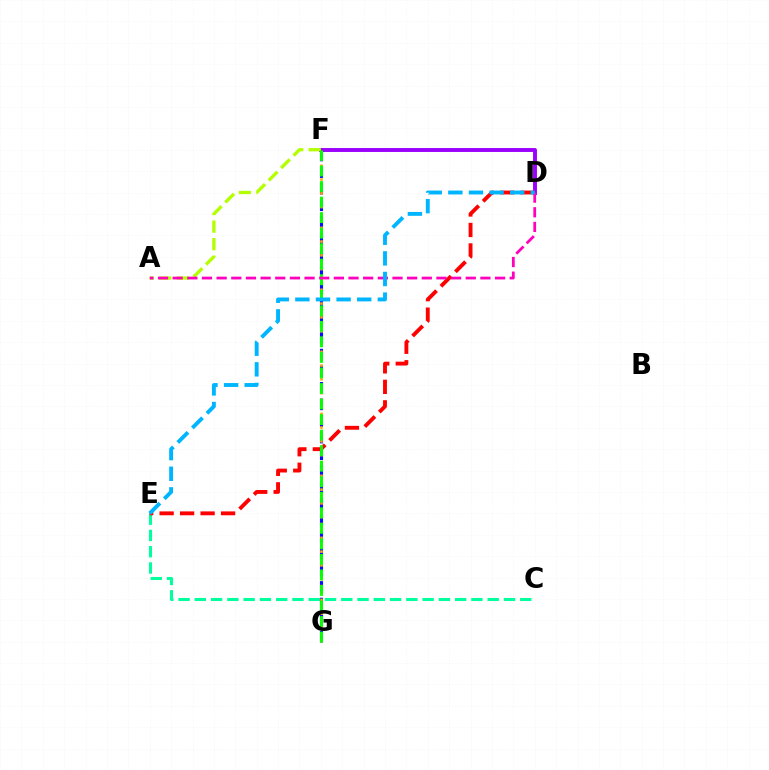{('C', 'E'): [{'color': '#00ff9d', 'line_style': 'dashed', 'thickness': 2.21}], ('D', 'F'): [{'color': '#9b00ff', 'line_style': 'solid', 'thickness': 2.81}], ('F', 'G'): [{'color': '#0010ff', 'line_style': 'dashed', 'thickness': 2.25}, {'color': '#ffa500', 'line_style': 'dotted', 'thickness': 1.87}, {'color': '#08ff00', 'line_style': 'dashed', 'thickness': 2.11}], ('A', 'F'): [{'color': '#b3ff00', 'line_style': 'dashed', 'thickness': 2.38}], ('D', 'E'): [{'color': '#ff0000', 'line_style': 'dashed', 'thickness': 2.78}, {'color': '#00b5ff', 'line_style': 'dashed', 'thickness': 2.8}], ('A', 'D'): [{'color': '#ff00bd', 'line_style': 'dashed', 'thickness': 1.99}]}